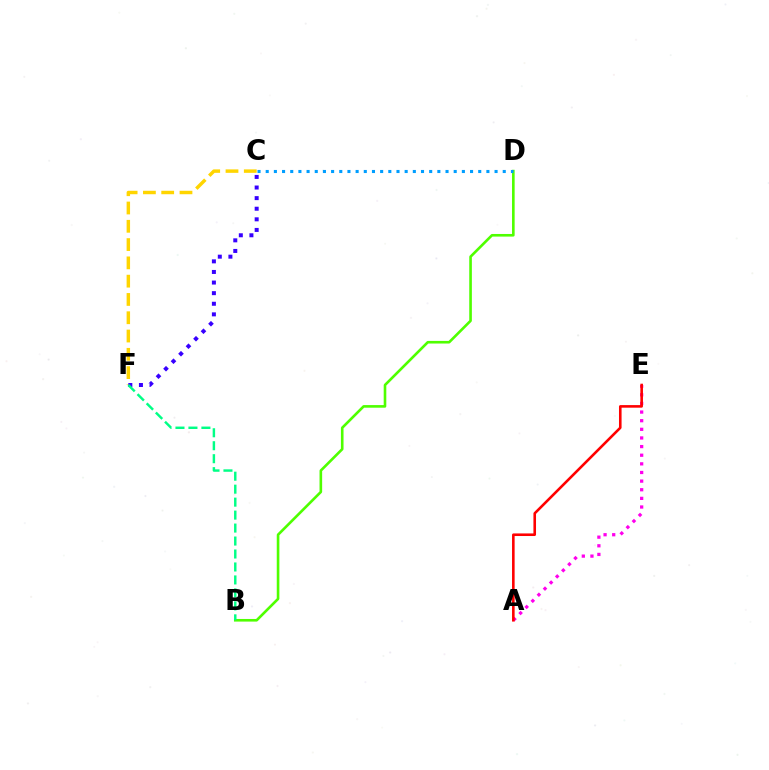{('B', 'D'): [{'color': '#4fff00', 'line_style': 'solid', 'thickness': 1.89}], ('A', 'E'): [{'color': '#ff00ed', 'line_style': 'dotted', 'thickness': 2.34}, {'color': '#ff0000', 'line_style': 'solid', 'thickness': 1.87}], ('C', 'F'): [{'color': '#ffd500', 'line_style': 'dashed', 'thickness': 2.48}, {'color': '#3700ff', 'line_style': 'dotted', 'thickness': 2.88}], ('C', 'D'): [{'color': '#009eff', 'line_style': 'dotted', 'thickness': 2.22}], ('B', 'F'): [{'color': '#00ff86', 'line_style': 'dashed', 'thickness': 1.76}]}